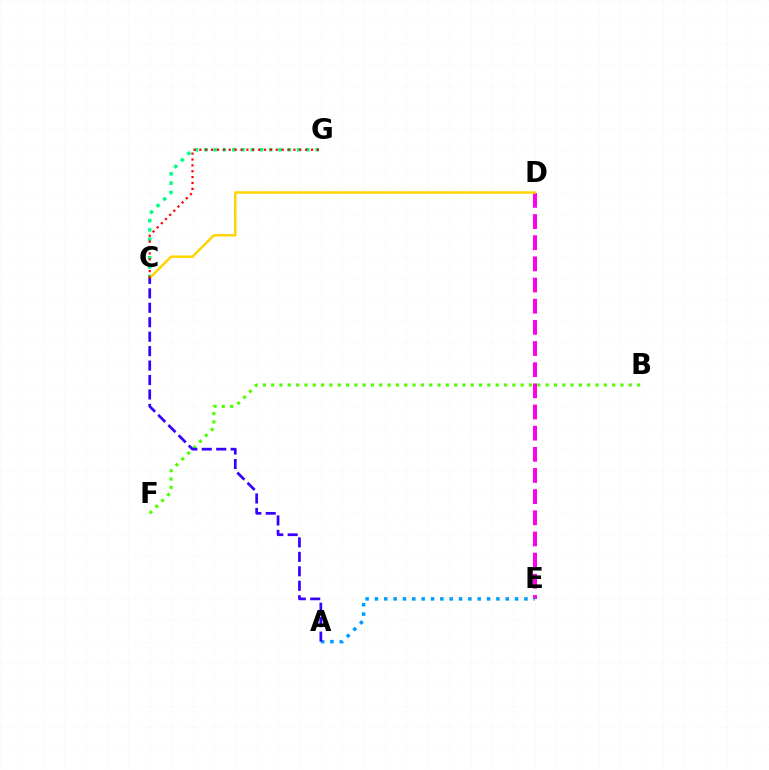{('C', 'G'): [{'color': '#00ff86', 'line_style': 'dotted', 'thickness': 2.52}, {'color': '#ff0000', 'line_style': 'dotted', 'thickness': 1.6}], ('D', 'E'): [{'color': '#ff00ed', 'line_style': 'dashed', 'thickness': 2.87}], ('C', 'D'): [{'color': '#ffd500', 'line_style': 'solid', 'thickness': 1.79}], ('A', 'E'): [{'color': '#009eff', 'line_style': 'dotted', 'thickness': 2.54}], ('B', 'F'): [{'color': '#4fff00', 'line_style': 'dotted', 'thickness': 2.26}], ('A', 'C'): [{'color': '#3700ff', 'line_style': 'dashed', 'thickness': 1.96}]}